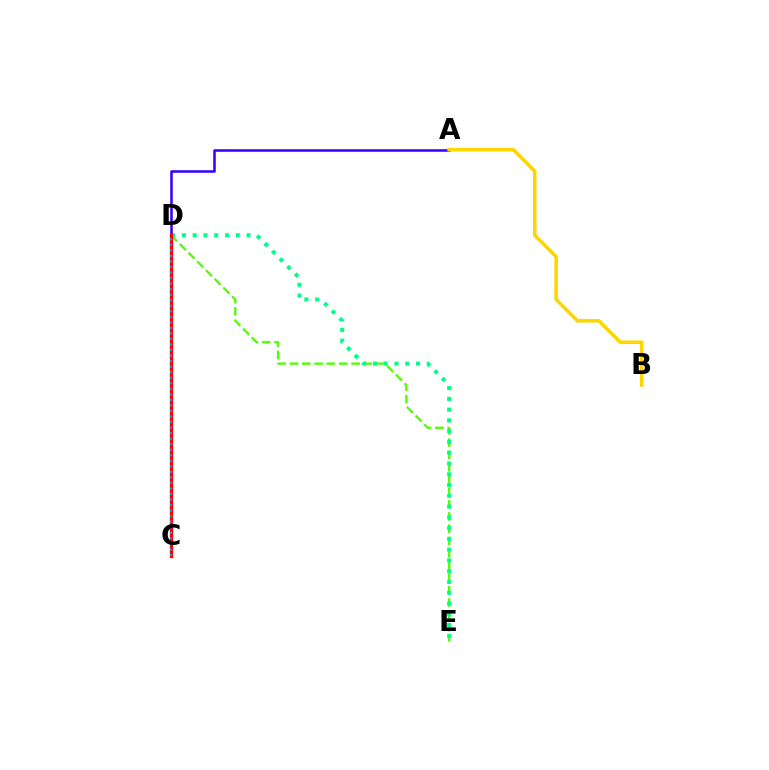{('D', 'E'): [{'color': '#4fff00', 'line_style': 'dashed', 'thickness': 1.67}, {'color': '#00ff86', 'line_style': 'dotted', 'thickness': 2.93}], ('A', 'D'): [{'color': '#3700ff', 'line_style': 'solid', 'thickness': 1.83}], ('C', 'D'): [{'color': '#ff00ed', 'line_style': 'dashed', 'thickness': 1.88}, {'color': '#ff0000', 'line_style': 'solid', 'thickness': 2.38}, {'color': '#009eff', 'line_style': 'dotted', 'thickness': 1.5}], ('A', 'B'): [{'color': '#ffd500', 'line_style': 'solid', 'thickness': 2.55}]}